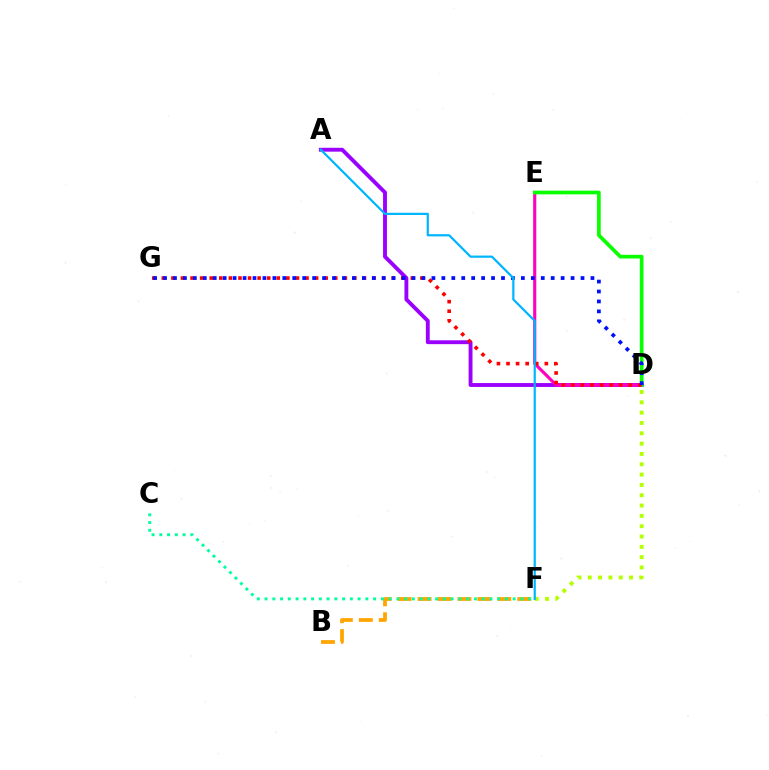{('A', 'D'): [{'color': '#9b00ff', 'line_style': 'solid', 'thickness': 2.78}], ('D', 'F'): [{'color': '#b3ff00', 'line_style': 'dotted', 'thickness': 2.8}], ('D', 'E'): [{'color': '#ff00bd', 'line_style': 'solid', 'thickness': 2.26}, {'color': '#08ff00', 'line_style': 'solid', 'thickness': 2.66}], ('B', 'F'): [{'color': '#ffa500', 'line_style': 'dashed', 'thickness': 2.71}], ('C', 'F'): [{'color': '#00ff9d', 'line_style': 'dotted', 'thickness': 2.11}], ('D', 'G'): [{'color': '#ff0000', 'line_style': 'dotted', 'thickness': 2.6}, {'color': '#0010ff', 'line_style': 'dotted', 'thickness': 2.7}], ('A', 'F'): [{'color': '#00b5ff', 'line_style': 'solid', 'thickness': 1.59}]}